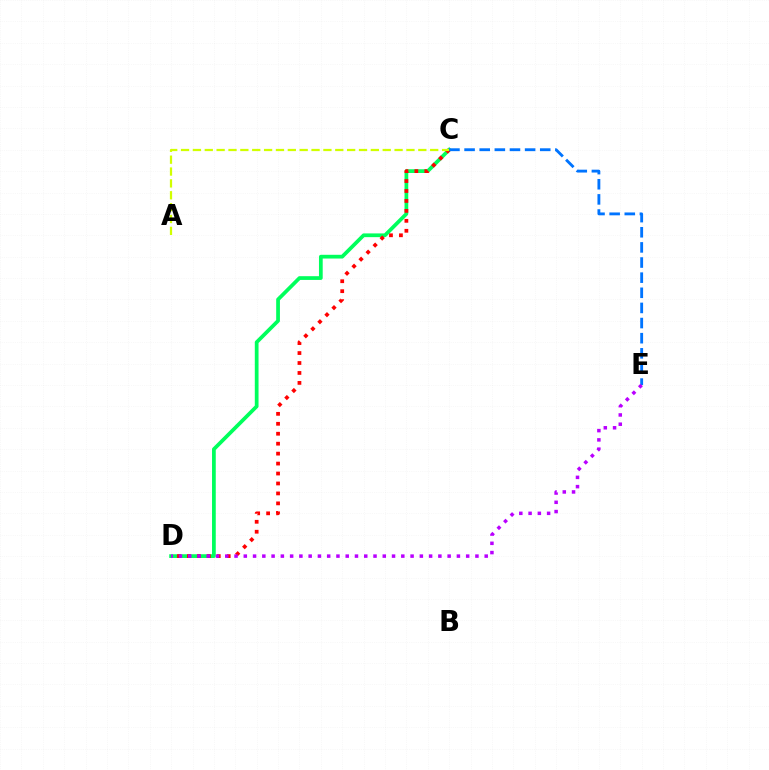{('C', 'D'): [{'color': '#00ff5c', 'line_style': 'solid', 'thickness': 2.69}, {'color': '#ff0000', 'line_style': 'dotted', 'thickness': 2.7}], ('A', 'C'): [{'color': '#d1ff00', 'line_style': 'dashed', 'thickness': 1.61}], ('C', 'E'): [{'color': '#0074ff', 'line_style': 'dashed', 'thickness': 2.06}], ('D', 'E'): [{'color': '#b900ff', 'line_style': 'dotted', 'thickness': 2.52}]}